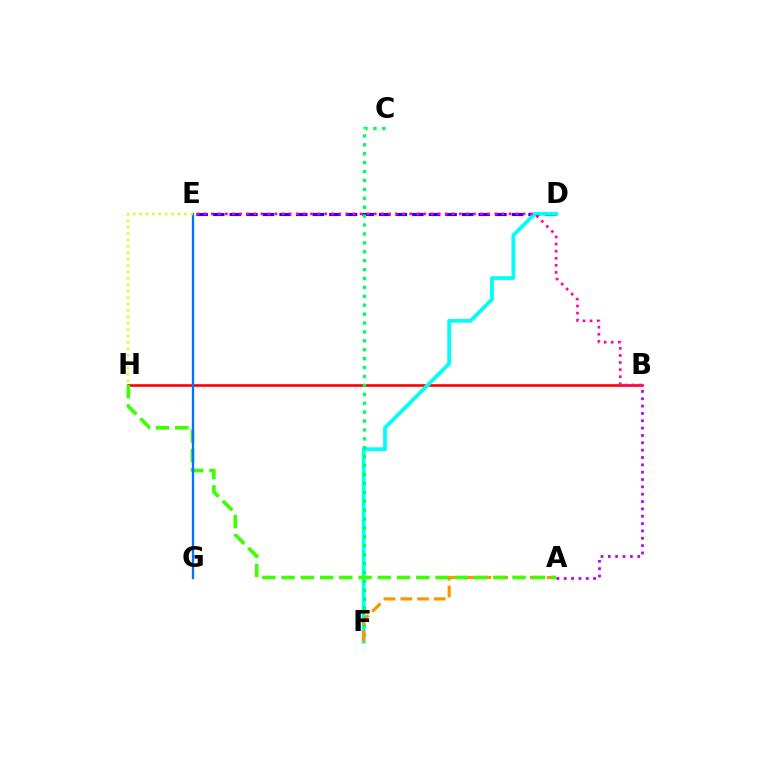{('B', 'H'): [{'color': '#ff0000', 'line_style': 'solid', 'thickness': 1.89}], ('D', 'E'): [{'color': '#2500ff', 'line_style': 'dashed', 'thickness': 2.26}], ('D', 'F'): [{'color': '#00fff6', 'line_style': 'solid', 'thickness': 2.73}], ('C', 'F'): [{'color': '#00ff5c', 'line_style': 'dotted', 'thickness': 2.42}], ('A', 'F'): [{'color': '#ff9400', 'line_style': 'dashed', 'thickness': 2.28}], ('A', 'H'): [{'color': '#3dff00', 'line_style': 'dashed', 'thickness': 2.61}], ('E', 'G'): [{'color': '#0074ff', 'line_style': 'solid', 'thickness': 1.68}], ('B', 'E'): [{'color': '#ff00ac', 'line_style': 'dotted', 'thickness': 1.93}], ('A', 'B'): [{'color': '#b900ff', 'line_style': 'dotted', 'thickness': 2.0}], ('E', 'H'): [{'color': '#d1ff00', 'line_style': 'dotted', 'thickness': 1.74}]}